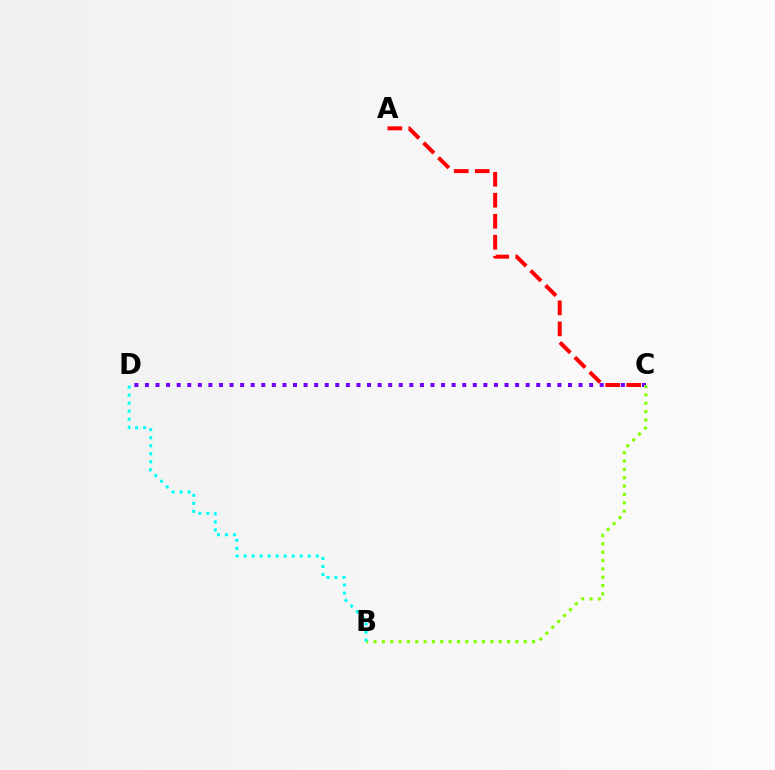{('C', 'D'): [{'color': '#7200ff', 'line_style': 'dotted', 'thickness': 2.87}], ('A', 'C'): [{'color': '#ff0000', 'line_style': 'dashed', 'thickness': 2.85}], ('B', 'C'): [{'color': '#84ff00', 'line_style': 'dotted', 'thickness': 2.27}], ('B', 'D'): [{'color': '#00fff6', 'line_style': 'dotted', 'thickness': 2.18}]}